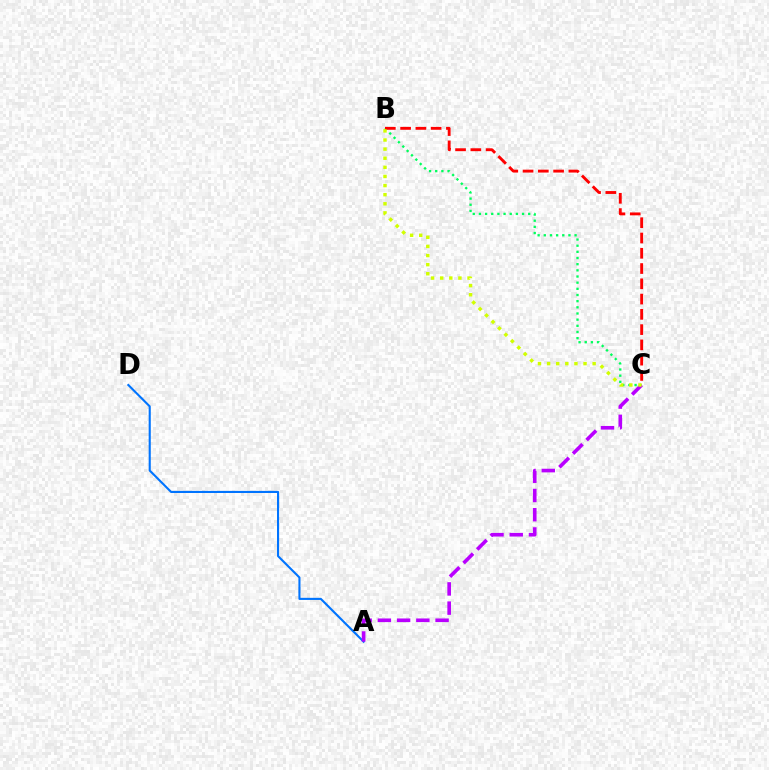{('A', 'D'): [{'color': '#0074ff', 'line_style': 'solid', 'thickness': 1.52}], ('B', 'C'): [{'color': '#00ff5c', 'line_style': 'dotted', 'thickness': 1.67}, {'color': '#ff0000', 'line_style': 'dashed', 'thickness': 2.07}, {'color': '#d1ff00', 'line_style': 'dotted', 'thickness': 2.48}], ('A', 'C'): [{'color': '#b900ff', 'line_style': 'dashed', 'thickness': 2.61}]}